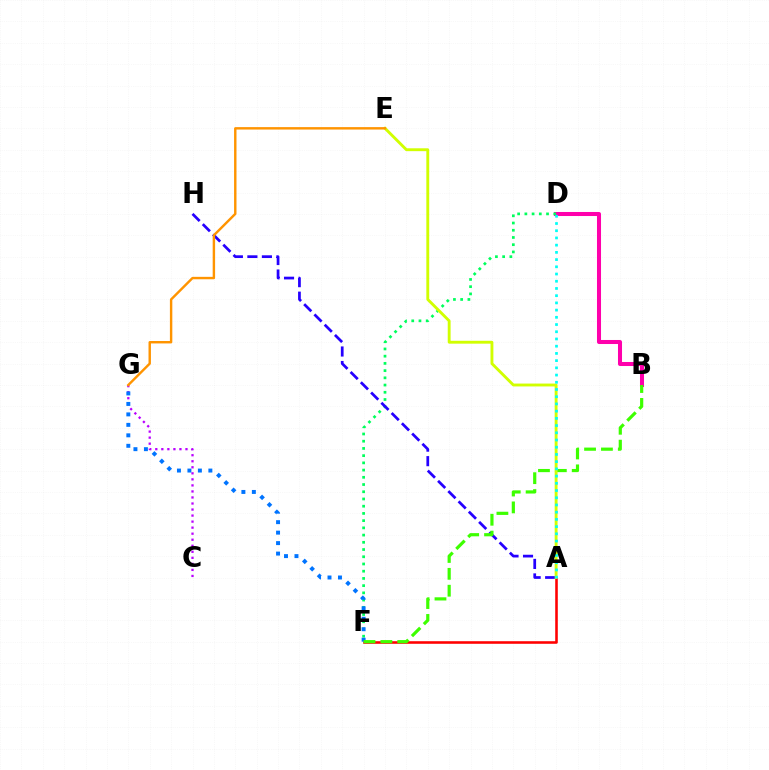{('B', 'D'): [{'color': '#ff00ac', 'line_style': 'solid', 'thickness': 2.91}], ('C', 'G'): [{'color': '#b900ff', 'line_style': 'dotted', 'thickness': 1.64}], ('A', 'F'): [{'color': '#ff0000', 'line_style': 'solid', 'thickness': 1.86}], ('D', 'F'): [{'color': '#00ff5c', 'line_style': 'dotted', 'thickness': 1.96}], ('A', 'H'): [{'color': '#2500ff', 'line_style': 'dashed', 'thickness': 1.97}], ('F', 'G'): [{'color': '#0074ff', 'line_style': 'dotted', 'thickness': 2.85}], ('B', 'F'): [{'color': '#3dff00', 'line_style': 'dashed', 'thickness': 2.29}], ('A', 'E'): [{'color': '#d1ff00', 'line_style': 'solid', 'thickness': 2.07}], ('A', 'D'): [{'color': '#00fff6', 'line_style': 'dotted', 'thickness': 1.96}], ('E', 'G'): [{'color': '#ff9400', 'line_style': 'solid', 'thickness': 1.74}]}